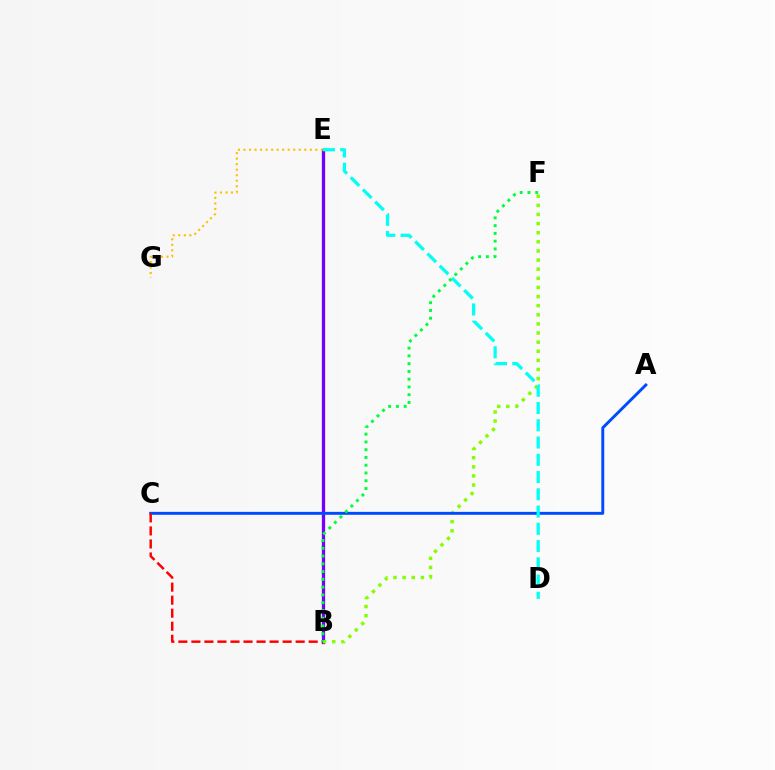{('B', 'E'): [{'color': '#ff00cf', 'line_style': 'solid', 'thickness': 2.01}, {'color': '#7200ff', 'line_style': 'solid', 'thickness': 2.37}], ('B', 'F'): [{'color': '#84ff00', 'line_style': 'dotted', 'thickness': 2.48}, {'color': '#00ff39', 'line_style': 'dotted', 'thickness': 2.11}], ('E', 'G'): [{'color': '#ffbd00', 'line_style': 'dotted', 'thickness': 1.5}], ('A', 'C'): [{'color': '#004bff', 'line_style': 'solid', 'thickness': 2.11}], ('D', 'E'): [{'color': '#00fff6', 'line_style': 'dashed', 'thickness': 2.34}], ('B', 'C'): [{'color': '#ff0000', 'line_style': 'dashed', 'thickness': 1.77}]}